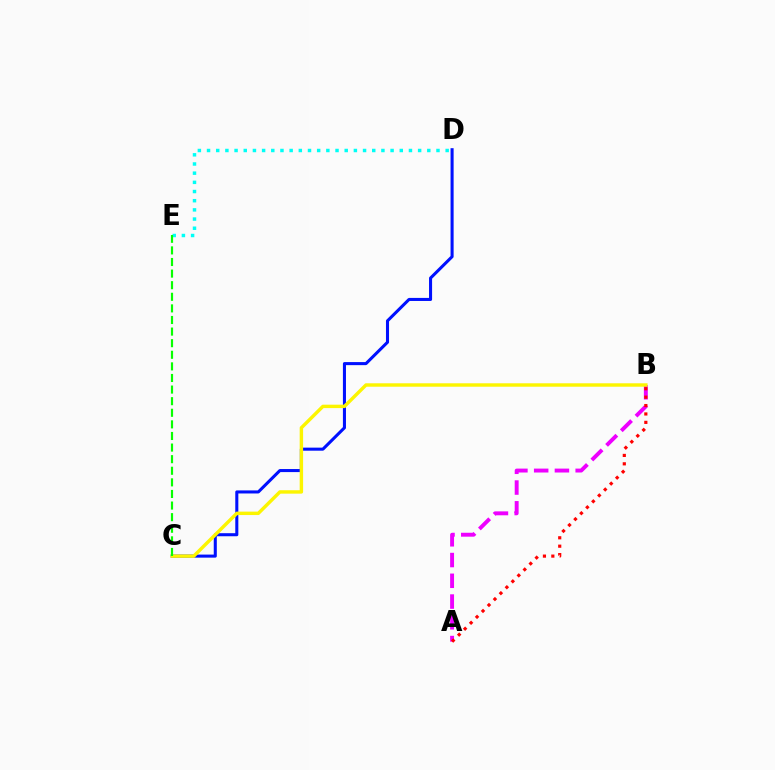{('A', 'B'): [{'color': '#ee00ff', 'line_style': 'dashed', 'thickness': 2.82}, {'color': '#ff0000', 'line_style': 'dotted', 'thickness': 2.28}], ('D', 'E'): [{'color': '#00fff6', 'line_style': 'dotted', 'thickness': 2.49}], ('C', 'D'): [{'color': '#0010ff', 'line_style': 'solid', 'thickness': 2.2}], ('B', 'C'): [{'color': '#fcf500', 'line_style': 'solid', 'thickness': 2.47}], ('C', 'E'): [{'color': '#08ff00', 'line_style': 'dashed', 'thickness': 1.58}]}